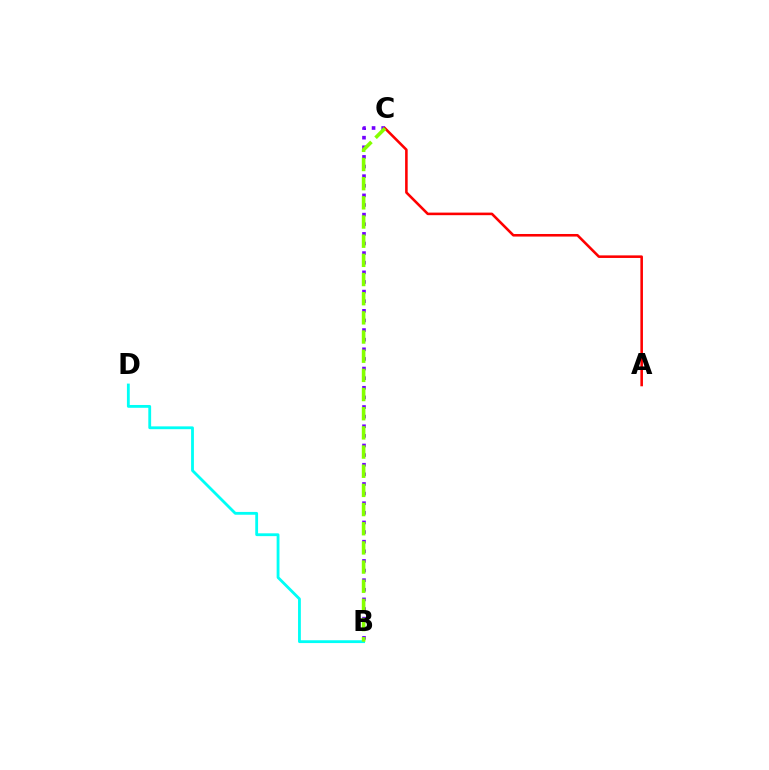{('B', 'D'): [{'color': '#00fff6', 'line_style': 'solid', 'thickness': 2.03}], ('B', 'C'): [{'color': '#7200ff', 'line_style': 'dotted', 'thickness': 2.61}, {'color': '#84ff00', 'line_style': 'dashed', 'thickness': 2.6}], ('A', 'C'): [{'color': '#ff0000', 'line_style': 'solid', 'thickness': 1.86}]}